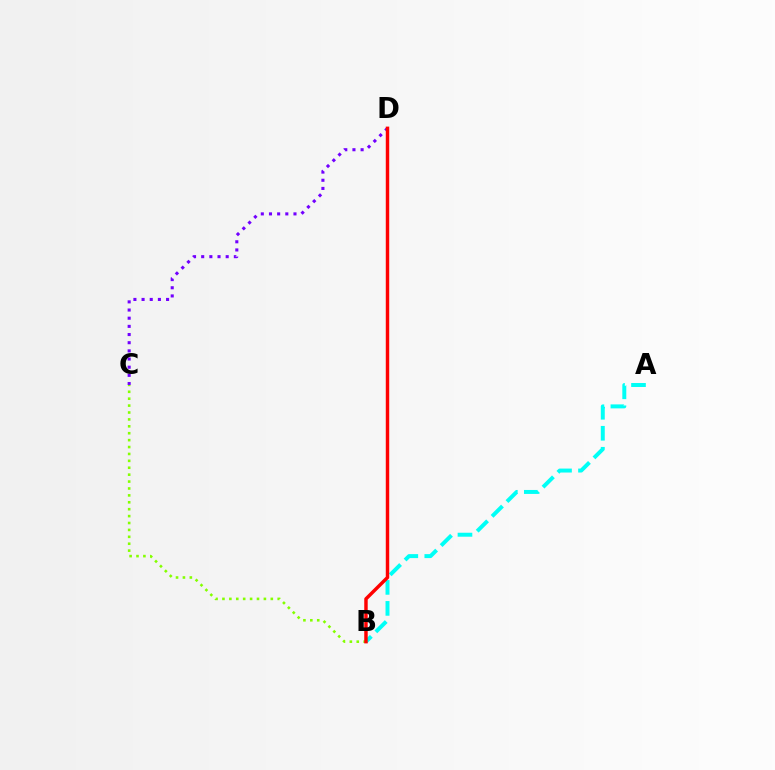{('A', 'B'): [{'color': '#00fff6', 'line_style': 'dashed', 'thickness': 2.85}], ('C', 'D'): [{'color': '#7200ff', 'line_style': 'dotted', 'thickness': 2.22}], ('B', 'C'): [{'color': '#84ff00', 'line_style': 'dotted', 'thickness': 1.88}], ('B', 'D'): [{'color': '#ff0000', 'line_style': 'solid', 'thickness': 2.48}]}